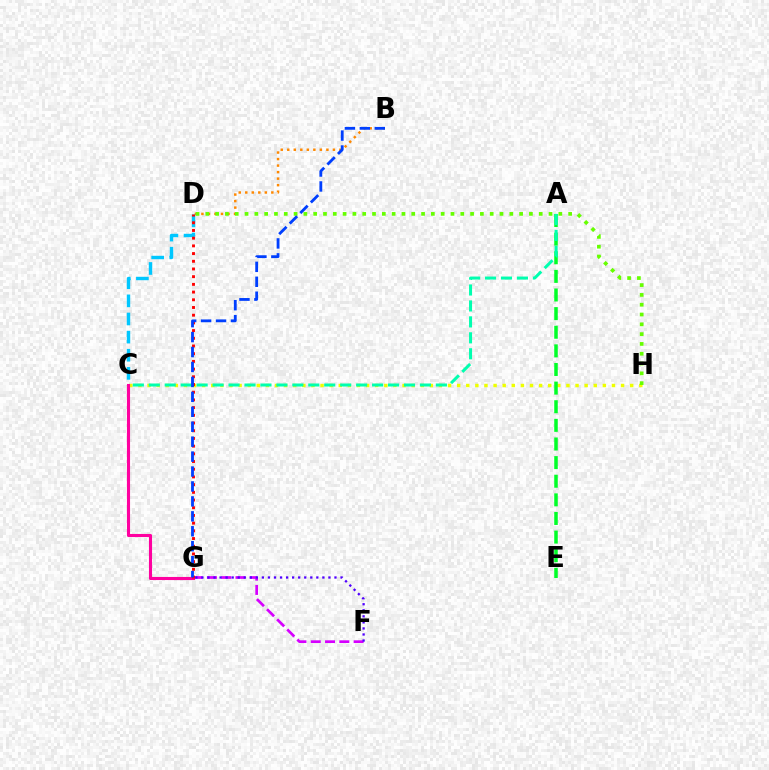{('C', 'H'): [{'color': '#eeff00', 'line_style': 'dotted', 'thickness': 2.47}], ('B', 'D'): [{'color': '#ff8800', 'line_style': 'dotted', 'thickness': 1.77}], ('A', 'E'): [{'color': '#00ff27', 'line_style': 'dashed', 'thickness': 2.53}], ('C', 'D'): [{'color': '#00c7ff', 'line_style': 'dashed', 'thickness': 2.46}], ('F', 'G'): [{'color': '#d600ff', 'line_style': 'dashed', 'thickness': 1.94}, {'color': '#4f00ff', 'line_style': 'dotted', 'thickness': 1.64}], ('A', 'C'): [{'color': '#00ffaf', 'line_style': 'dashed', 'thickness': 2.17}], ('D', 'H'): [{'color': '#66ff00', 'line_style': 'dotted', 'thickness': 2.66}], ('C', 'G'): [{'color': '#ff00a0', 'line_style': 'solid', 'thickness': 2.23}], ('D', 'G'): [{'color': '#ff0000', 'line_style': 'dotted', 'thickness': 2.09}], ('B', 'G'): [{'color': '#003fff', 'line_style': 'dashed', 'thickness': 2.03}]}